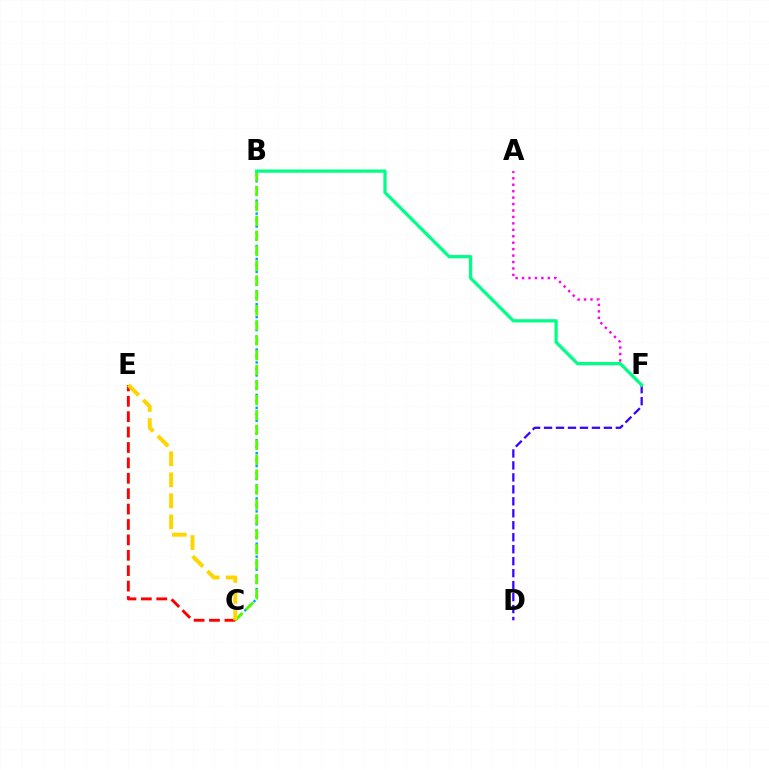{('B', 'C'): [{'color': '#009eff', 'line_style': 'dotted', 'thickness': 1.76}, {'color': '#4fff00', 'line_style': 'dashed', 'thickness': 2.03}], ('C', 'E'): [{'color': '#ff0000', 'line_style': 'dashed', 'thickness': 2.09}, {'color': '#ffd500', 'line_style': 'dashed', 'thickness': 2.86}], ('D', 'F'): [{'color': '#3700ff', 'line_style': 'dashed', 'thickness': 1.63}], ('A', 'F'): [{'color': '#ff00ed', 'line_style': 'dotted', 'thickness': 1.75}], ('B', 'F'): [{'color': '#00ff86', 'line_style': 'solid', 'thickness': 2.34}]}